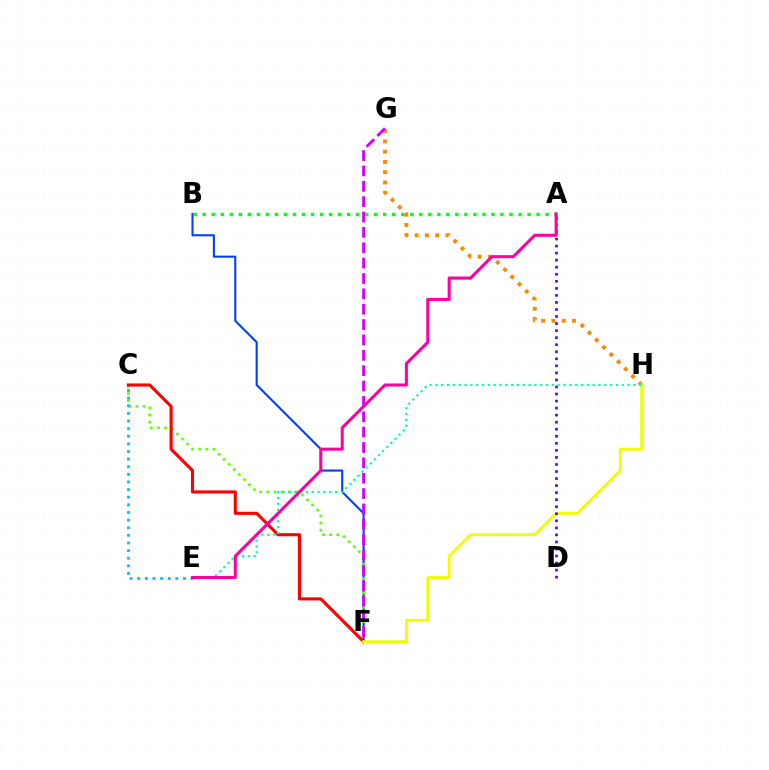{('B', 'F'): [{'color': '#003fff', 'line_style': 'solid', 'thickness': 1.5}], ('C', 'F'): [{'color': '#66ff00', 'line_style': 'dotted', 'thickness': 1.94}, {'color': '#ff0000', 'line_style': 'solid', 'thickness': 2.23}], ('G', 'H'): [{'color': '#ff8800', 'line_style': 'dotted', 'thickness': 2.79}], ('A', 'B'): [{'color': '#00ff27', 'line_style': 'dotted', 'thickness': 2.45}], ('F', 'H'): [{'color': '#eeff00', 'line_style': 'solid', 'thickness': 2.05}], ('F', 'G'): [{'color': '#d600ff', 'line_style': 'dashed', 'thickness': 2.09}], ('A', 'D'): [{'color': '#4f00ff', 'line_style': 'dotted', 'thickness': 1.91}], ('E', 'H'): [{'color': '#00ffaf', 'line_style': 'dotted', 'thickness': 1.58}], ('C', 'E'): [{'color': '#00c7ff', 'line_style': 'dotted', 'thickness': 2.07}], ('A', 'E'): [{'color': '#ff00a0', 'line_style': 'solid', 'thickness': 2.19}]}